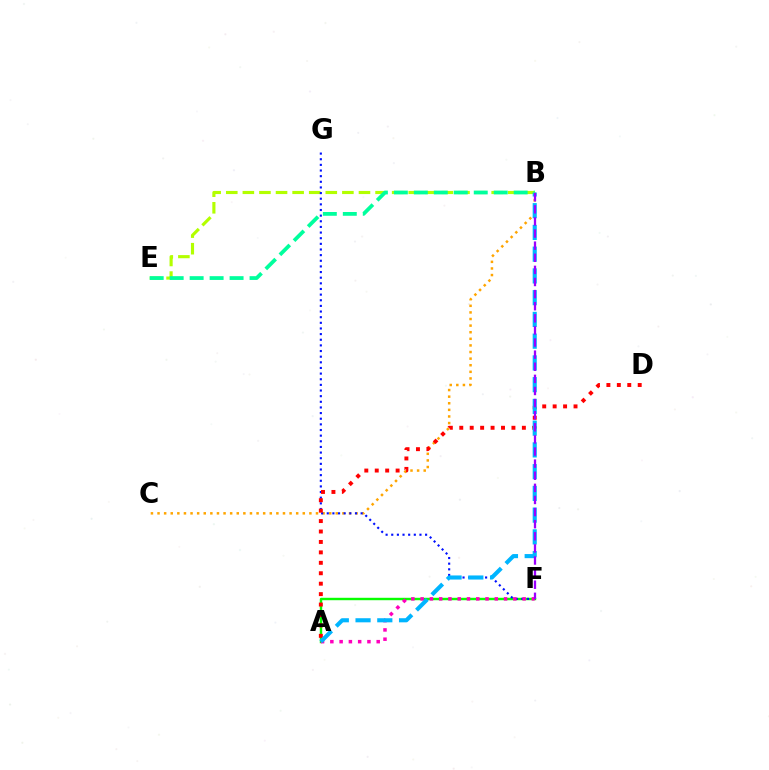{('B', 'C'): [{'color': '#ffa500', 'line_style': 'dotted', 'thickness': 1.79}], ('B', 'E'): [{'color': '#b3ff00', 'line_style': 'dashed', 'thickness': 2.25}, {'color': '#00ff9d', 'line_style': 'dashed', 'thickness': 2.71}], ('A', 'F'): [{'color': '#08ff00', 'line_style': 'solid', 'thickness': 1.74}, {'color': '#ff00bd', 'line_style': 'dotted', 'thickness': 2.52}], ('F', 'G'): [{'color': '#0010ff', 'line_style': 'dotted', 'thickness': 1.53}], ('A', 'D'): [{'color': '#ff0000', 'line_style': 'dotted', 'thickness': 2.83}], ('A', 'B'): [{'color': '#00b5ff', 'line_style': 'dashed', 'thickness': 2.95}], ('B', 'F'): [{'color': '#9b00ff', 'line_style': 'dashed', 'thickness': 1.64}]}